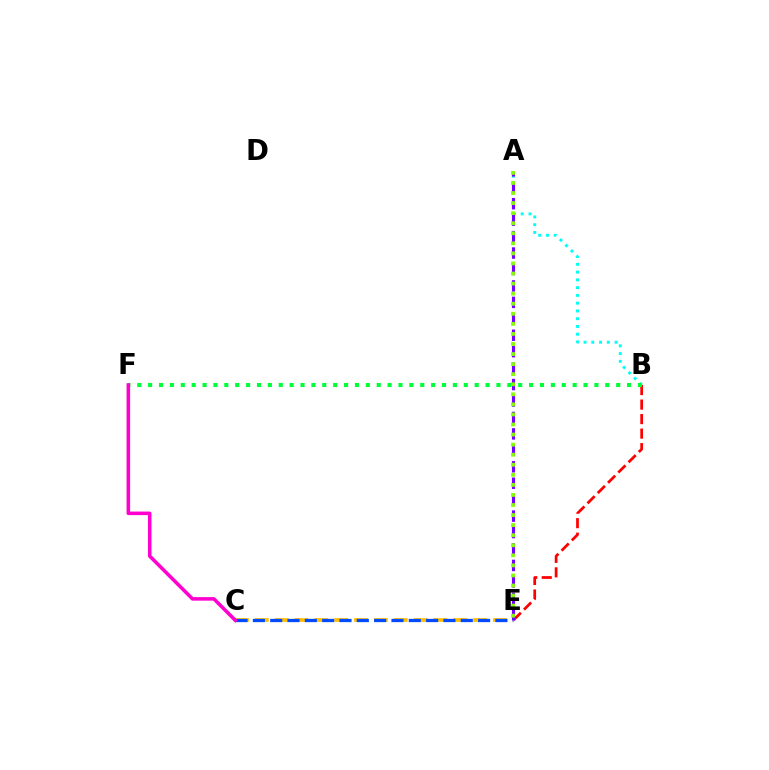{('A', 'B'): [{'color': '#00fff6', 'line_style': 'dotted', 'thickness': 2.11}], ('B', 'E'): [{'color': '#ff0000', 'line_style': 'dashed', 'thickness': 1.97}], ('C', 'E'): [{'color': '#ffbd00', 'line_style': 'dashed', 'thickness': 2.7}, {'color': '#004bff', 'line_style': 'dashed', 'thickness': 2.35}], ('A', 'E'): [{'color': '#7200ff', 'line_style': 'dashed', 'thickness': 2.23}, {'color': '#84ff00', 'line_style': 'dotted', 'thickness': 2.73}], ('B', 'F'): [{'color': '#00ff39', 'line_style': 'dotted', 'thickness': 2.96}], ('C', 'F'): [{'color': '#ff00cf', 'line_style': 'solid', 'thickness': 2.56}]}